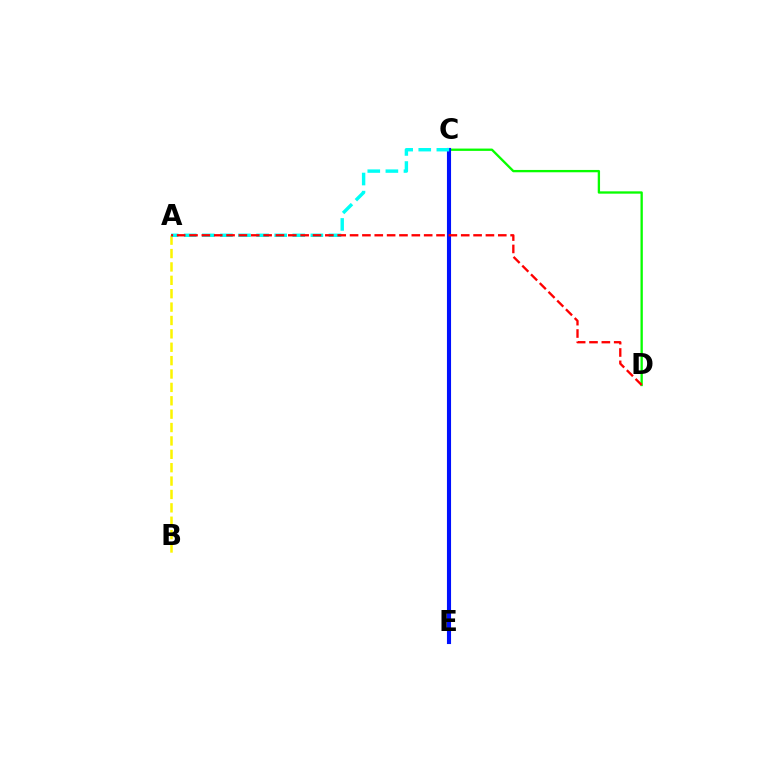{('C', 'E'): [{'color': '#ee00ff', 'line_style': 'dashed', 'thickness': 1.85}, {'color': '#0010ff', 'line_style': 'solid', 'thickness': 2.95}], ('A', 'B'): [{'color': '#fcf500', 'line_style': 'dashed', 'thickness': 1.82}], ('C', 'D'): [{'color': '#08ff00', 'line_style': 'solid', 'thickness': 1.67}], ('A', 'C'): [{'color': '#00fff6', 'line_style': 'dashed', 'thickness': 2.46}], ('A', 'D'): [{'color': '#ff0000', 'line_style': 'dashed', 'thickness': 1.68}]}